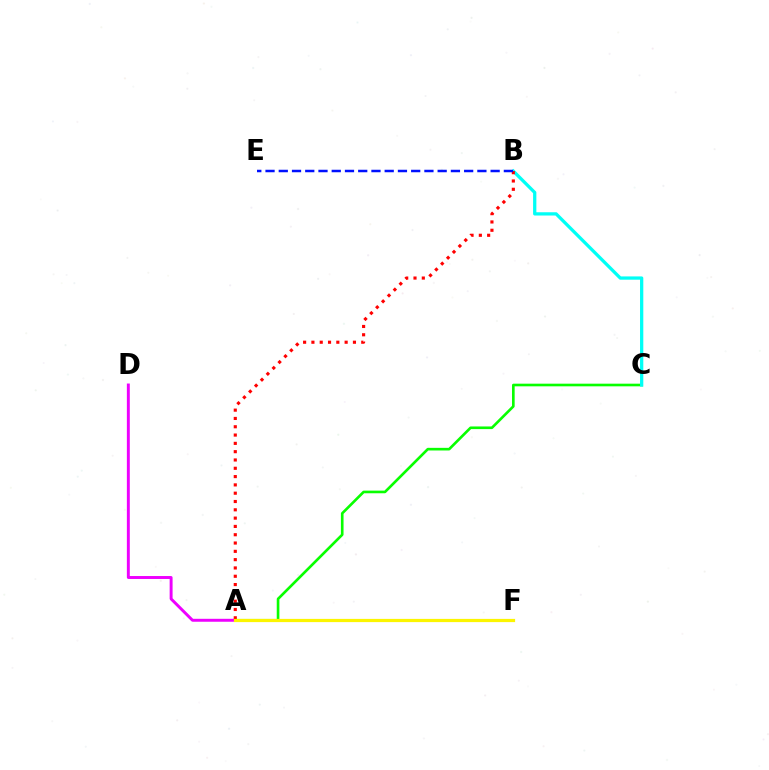{('A', 'C'): [{'color': '#08ff00', 'line_style': 'solid', 'thickness': 1.9}], ('B', 'C'): [{'color': '#00fff6', 'line_style': 'solid', 'thickness': 2.36}], ('A', 'D'): [{'color': '#ee00ff', 'line_style': 'solid', 'thickness': 2.12}], ('A', 'B'): [{'color': '#ff0000', 'line_style': 'dotted', 'thickness': 2.26}], ('B', 'E'): [{'color': '#0010ff', 'line_style': 'dashed', 'thickness': 1.8}], ('A', 'F'): [{'color': '#fcf500', 'line_style': 'solid', 'thickness': 2.31}]}